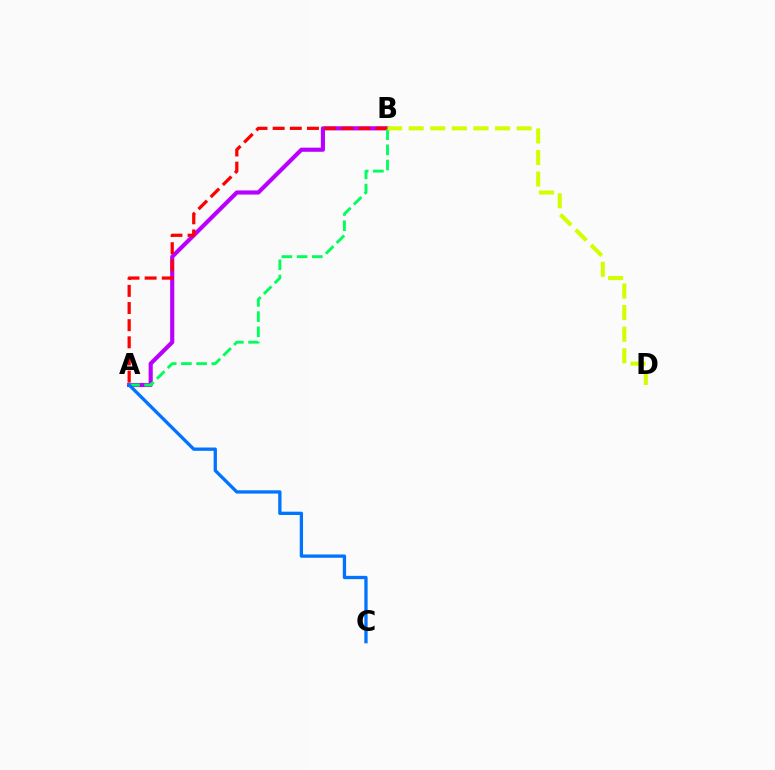{('A', 'B'): [{'color': '#b900ff', 'line_style': 'solid', 'thickness': 2.97}, {'color': '#ff0000', 'line_style': 'dashed', 'thickness': 2.33}, {'color': '#00ff5c', 'line_style': 'dashed', 'thickness': 2.06}], ('B', 'D'): [{'color': '#d1ff00', 'line_style': 'dashed', 'thickness': 2.93}], ('A', 'C'): [{'color': '#0074ff', 'line_style': 'solid', 'thickness': 2.38}]}